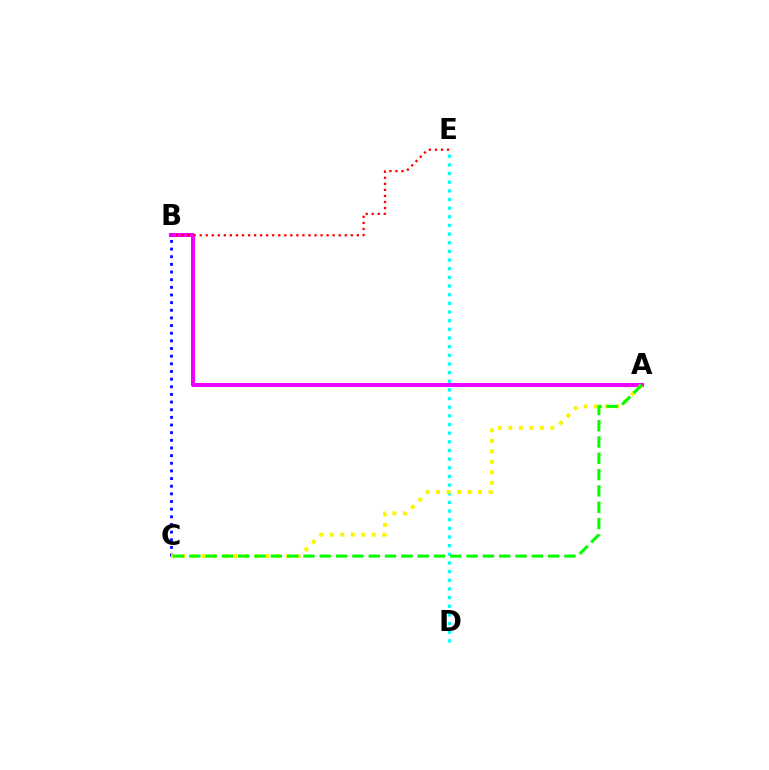{('B', 'C'): [{'color': '#0010ff', 'line_style': 'dotted', 'thickness': 2.08}], ('D', 'E'): [{'color': '#00fff6', 'line_style': 'dotted', 'thickness': 2.35}], ('A', 'B'): [{'color': '#ee00ff', 'line_style': 'solid', 'thickness': 2.91}], ('A', 'C'): [{'color': '#fcf500', 'line_style': 'dotted', 'thickness': 2.85}, {'color': '#08ff00', 'line_style': 'dashed', 'thickness': 2.22}], ('B', 'E'): [{'color': '#ff0000', 'line_style': 'dotted', 'thickness': 1.64}]}